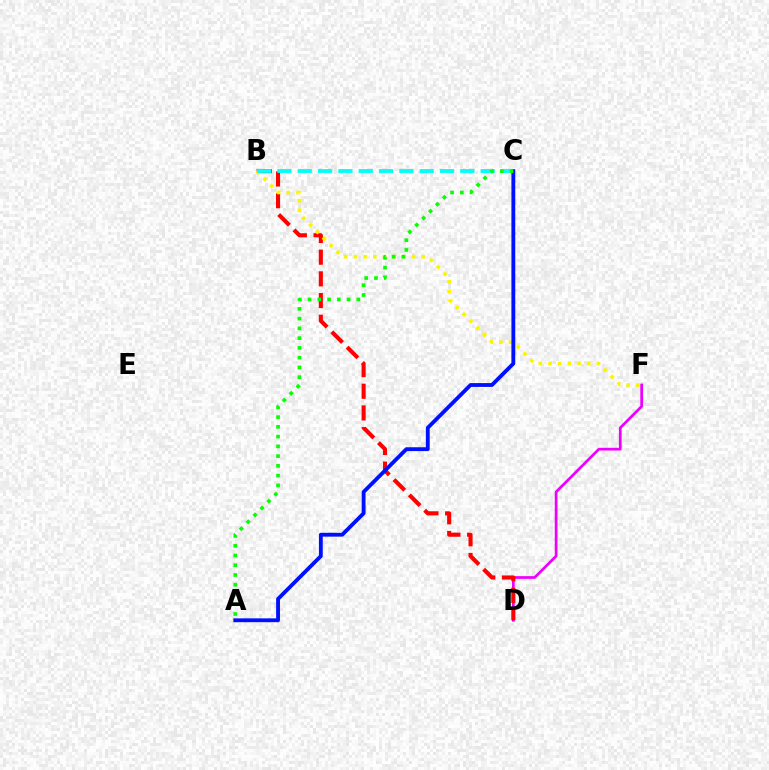{('D', 'F'): [{'color': '#ee00ff', 'line_style': 'solid', 'thickness': 1.96}], ('B', 'D'): [{'color': '#ff0000', 'line_style': 'dashed', 'thickness': 2.95}], ('B', 'F'): [{'color': '#fcf500', 'line_style': 'dotted', 'thickness': 2.63}], ('B', 'C'): [{'color': '#00fff6', 'line_style': 'dashed', 'thickness': 2.76}], ('A', 'C'): [{'color': '#0010ff', 'line_style': 'solid', 'thickness': 2.77}, {'color': '#08ff00', 'line_style': 'dotted', 'thickness': 2.65}]}